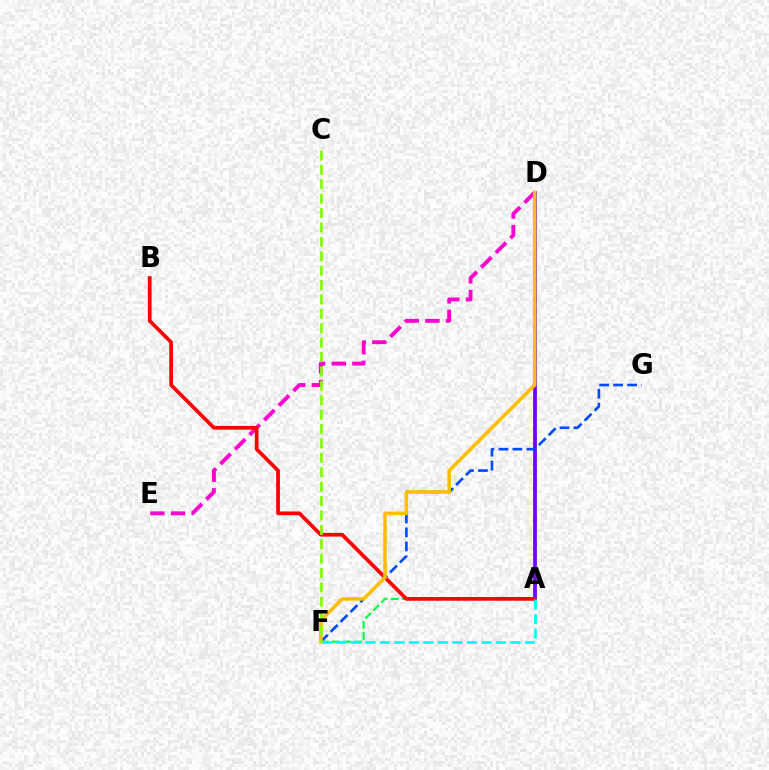{('A', 'F'): [{'color': '#00ff39', 'line_style': 'dashed', 'thickness': 1.51}, {'color': '#00fff6', 'line_style': 'dashed', 'thickness': 1.97}], ('D', 'E'): [{'color': '#ff00cf', 'line_style': 'dashed', 'thickness': 2.81}], ('A', 'D'): [{'color': '#7200ff', 'line_style': 'solid', 'thickness': 2.71}], ('F', 'G'): [{'color': '#004bff', 'line_style': 'dashed', 'thickness': 1.9}], ('A', 'B'): [{'color': '#ff0000', 'line_style': 'solid', 'thickness': 2.68}], ('D', 'F'): [{'color': '#ffbd00', 'line_style': 'solid', 'thickness': 2.54}], ('C', 'F'): [{'color': '#84ff00', 'line_style': 'dashed', 'thickness': 1.96}]}